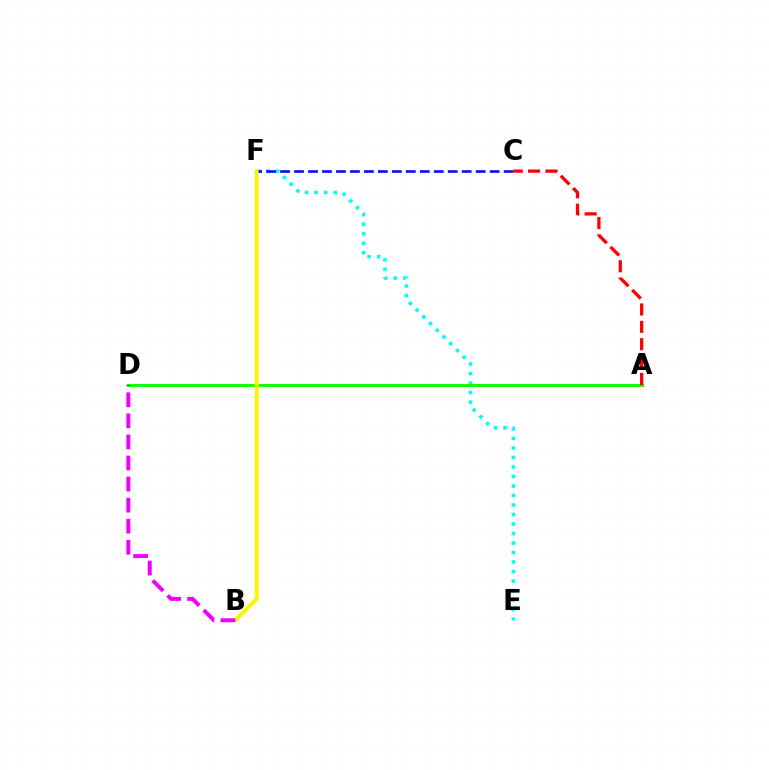{('E', 'F'): [{'color': '#00fff6', 'line_style': 'dotted', 'thickness': 2.58}], ('C', 'F'): [{'color': '#0010ff', 'line_style': 'dashed', 'thickness': 1.9}], ('A', 'D'): [{'color': '#08ff00', 'line_style': 'solid', 'thickness': 2.07}], ('B', 'F'): [{'color': '#fcf500', 'line_style': 'solid', 'thickness': 2.88}], ('B', 'D'): [{'color': '#ee00ff', 'line_style': 'dashed', 'thickness': 2.86}], ('A', 'C'): [{'color': '#ff0000', 'line_style': 'dashed', 'thickness': 2.36}]}